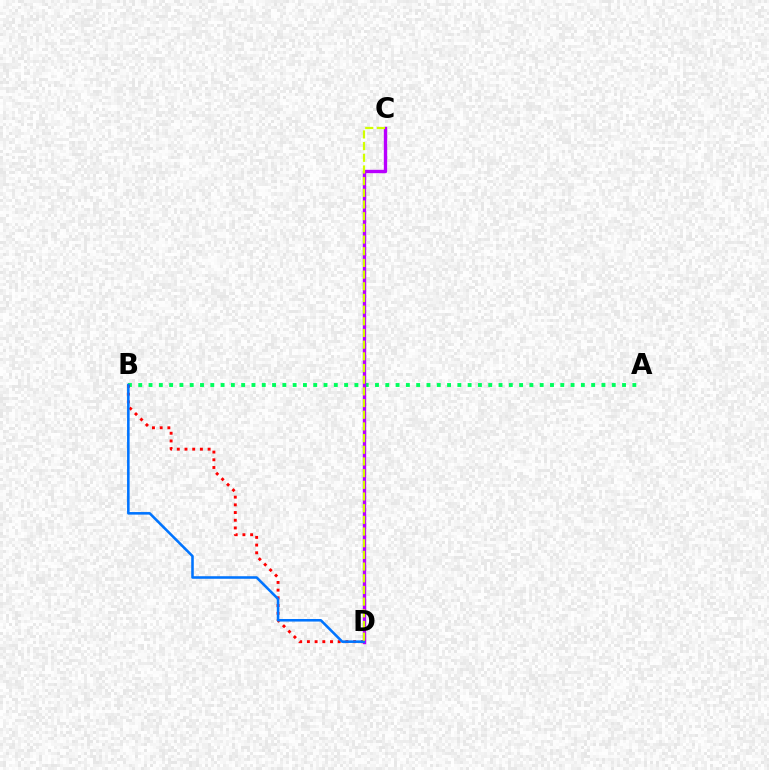{('A', 'B'): [{'color': '#00ff5c', 'line_style': 'dotted', 'thickness': 2.8}], ('B', 'D'): [{'color': '#ff0000', 'line_style': 'dotted', 'thickness': 2.09}, {'color': '#0074ff', 'line_style': 'solid', 'thickness': 1.85}], ('C', 'D'): [{'color': '#b900ff', 'line_style': 'solid', 'thickness': 2.42}, {'color': '#d1ff00', 'line_style': 'dashed', 'thickness': 1.59}]}